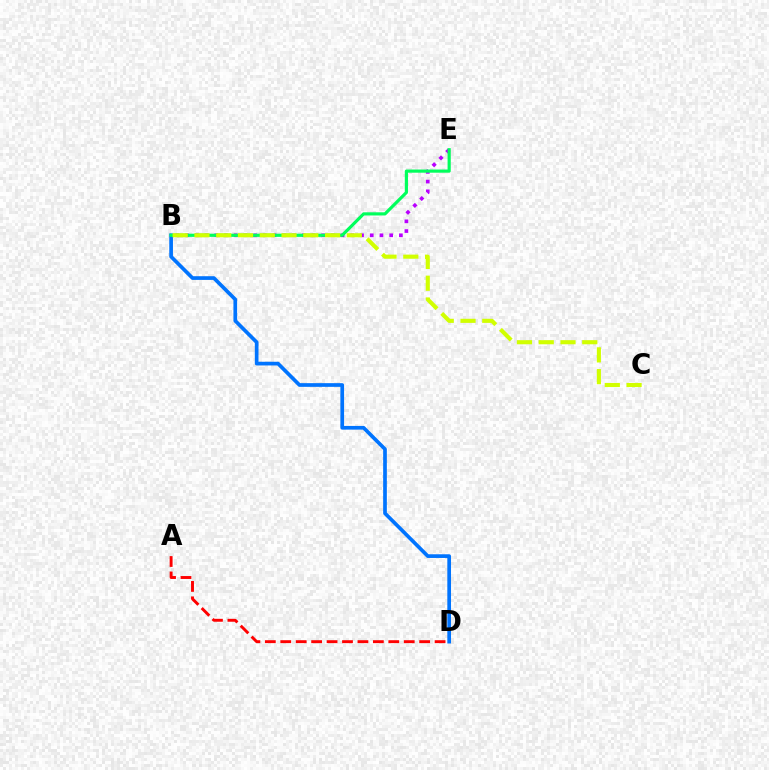{('B', 'E'): [{'color': '#b900ff', 'line_style': 'dotted', 'thickness': 2.64}, {'color': '#00ff5c', 'line_style': 'solid', 'thickness': 2.28}], ('A', 'D'): [{'color': '#ff0000', 'line_style': 'dashed', 'thickness': 2.1}], ('B', 'D'): [{'color': '#0074ff', 'line_style': 'solid', 'thickness': 2.66}], ('B', 'C'): [{'color': '#d1ff00', 'line_style': 'dashed', 'thickness': 2.96}]}